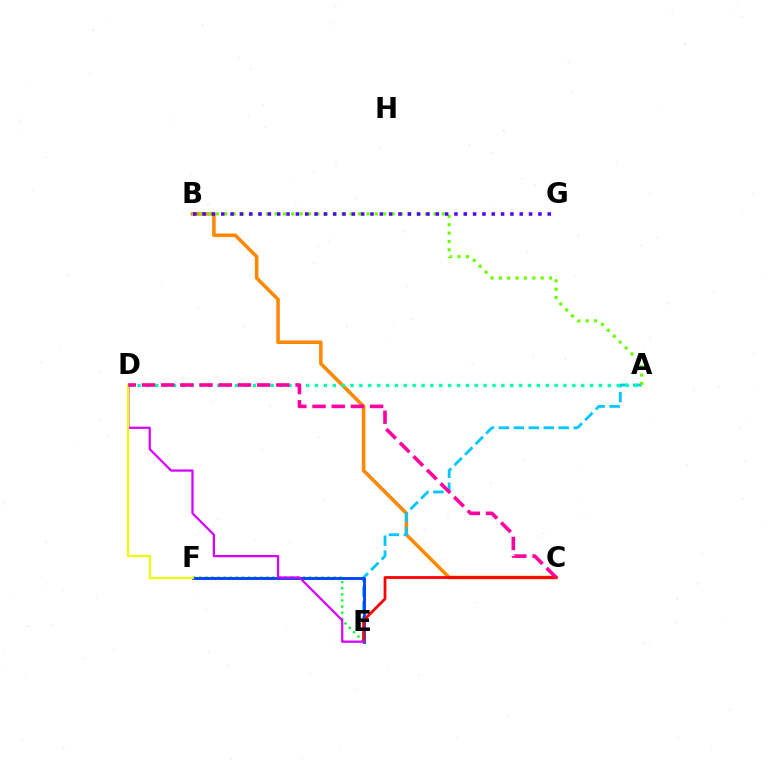{('E', 'F'): [{'color': '#00ff27', 'line_style': 'dotted', 'thickness': 1.66}, {'color': '#003fff', 'line_style': 'solid', 'thickness': 2.03}], ('B', 'C'): [{'color': '#ff8800', 'line_style': 'solid', 'thickness': 2.56}], ('A', 'E'): [{'color': '#00c7ff', 'line_style': 'dashed', 'thickness': 2.03}], ('C', 'E'): [{'color': '#ff0000', 'line_style': 'solid', 'thickness': 1.99}], ('A', 'B'): [{'color': '#66ff00', 'line_style': 'dotted', 'thickness': 2.27}], ('D', 'E'): [{'color': '#d600ff', 'line_style': 'solid', 'thickness': 1.62}], ('D', 'F'): [{'color': '#eeff00', 'line_style': 'solid', 'thickness': 1.57}], ('B', 'G'): [{'color': '#4f00ff', 'line_style': 'dotted', 'thickness': 2.53}], ('A', 'D'): [{'color': '#00ffaf', 'line_style': 'dotted', 'thickness': 2.41}], ('C', 'D'): [{'color': '#ff00a0', 'line_style': 'dashed', 'thickness': 2.61}]}